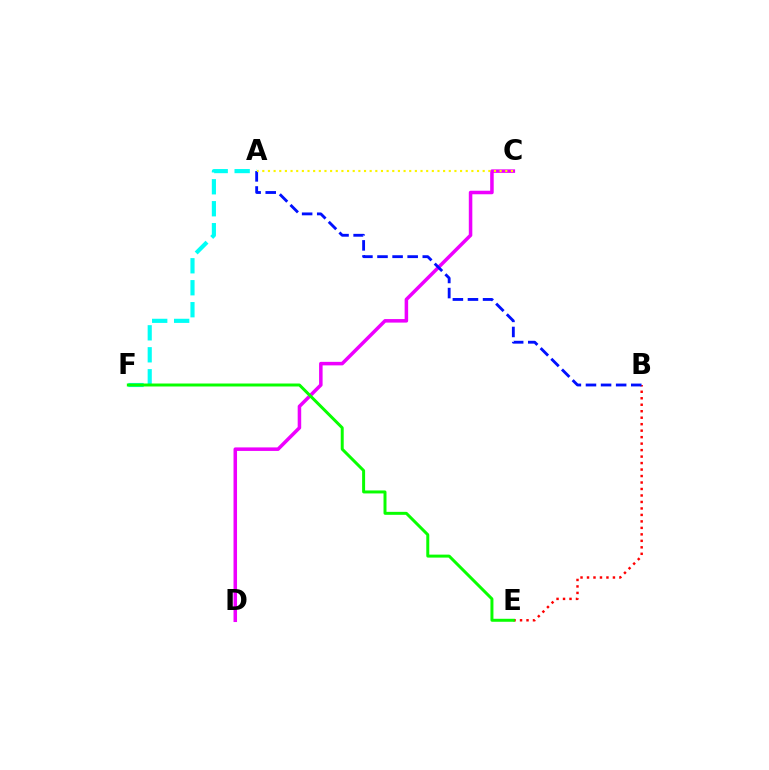{('A', 'F'): [{'color': '#00fff6', 'line_style': 'dashed', 'thickness': 2.98}], ('C', 'D'): [{'color': '#ee00ff', 'line_style': 'solid', 'thickness': 2.53}], ('B', 'E'): [{'color': '#ff0000', 'line_style': 'dotted', 'thickness': 1.76}], ('A', 'B'): [{'color': '#0010ff', 'line_style': 'dashed', 'thickness': 2.05}], ('E', 'F'): [{'color': '#08ff00', 'line_style': 'solid', 'thickness': 2.15}], ('A', 'C'): [{'color': '#fcf500', 'line_style': 'dotted', 'thickness': 1.54}]}